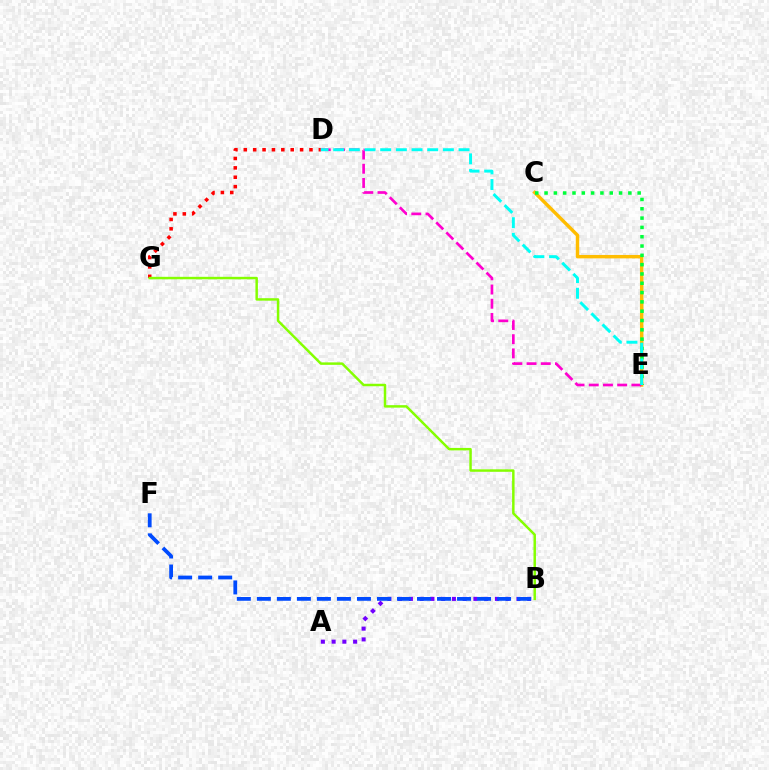{('C', 'E'): [{'color': '#ffbd00', 'line_style': 'solid', 'thickness': 2.47}, {'color': '#00ff39', 'line_style': 'dotted', 'thickness': 2.53}], ('A', 'B'): [{'color': '#7200ff', 'line_style': 'dotted', 'thickness': 2.92}], ('D', 'G'): [{'color': '#ff0000', 'line_style': 'dotted', 'thickness': 2.55}], ('D', 'E'): [{'color': '#ff00cf', 'line_style': 'dashed', 'thickness': 1.93}, {'color': '#00fff6', 'line_style': 'dashed', 'thickness': 2.13}], ('B', 'F'): [{'color': '#004bff', 'line_style': 'dashed', 'thickness': 2.72}], ('B', 'G'): [{'color': '#84ff00', 'line_style': 'solid', 'thickness': 1.78}]}